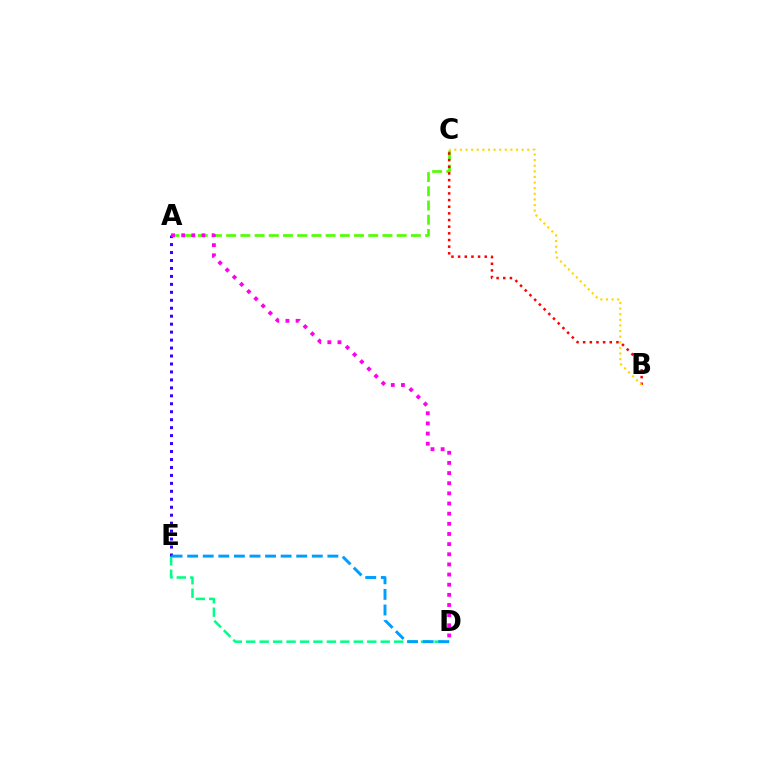{('A', 'C'): [{'color': '#4fff00', 'line_style': 'dashed', 'thickness': 1.93}], ('D', 'E'): [{'color': '#00ff86', 'line_style': 'dashed', 'thickness': 1.83}, {'color': '#009eff', 'line_style': 'dashed', 'thickness': 2.12}], ('B', 'C'): [{'color': '#ff0000', 'line_style': 'dotted', 'thickness': 1.81}, {'color': '#ffd500', 'line_style': 'dotted', 'thickness': 1.53}], ('A', 'E'): [{'color': '#3700ff', 'line_style': 'dotted', 'thickness': 2.16}], ('A', 'D'): [{'color': '#ff00ed', 'line_style': 'dotted', 'thickness': 2.76}]}